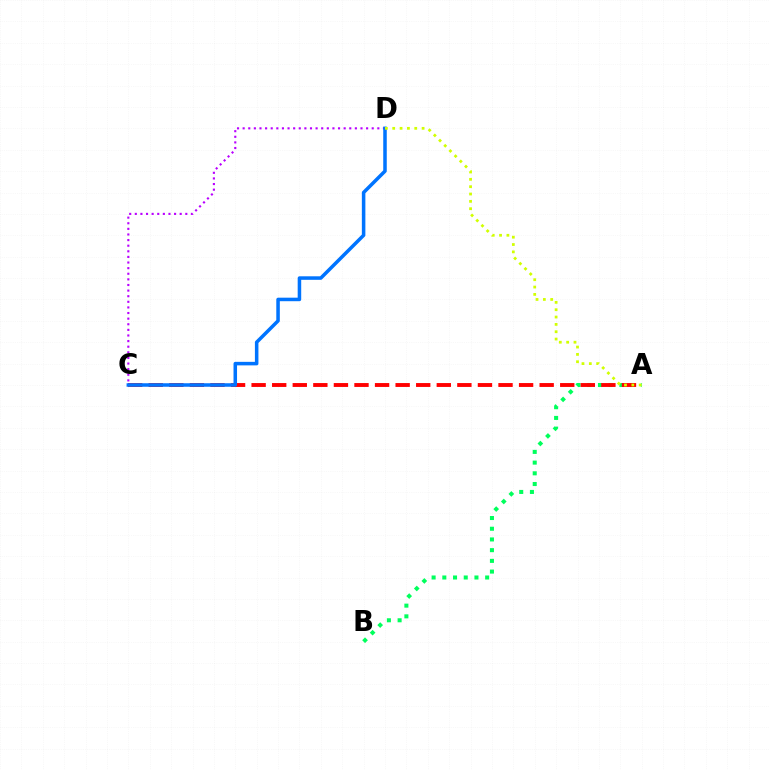{('A', 'B'): [{'color': '#00ff5c', 'line_style': 'dotted', 'thickness': 2.91}], ('A', 'C'): [{'color': '#ff0000', 'line_style': 'dashed', 'thickness': 2.8}], ('C', 'D'): [{'color': '#b900ff', 'line_style': 'dotted', 'thickness': 1.52}, {'color': '#0074ff', 'line_style': 'solid', 'thickness': 2.54}], ('A', 'D'): [{'color': '#d1ff00', 'line_style': 'dotted', 'thickness': 1.99}]}